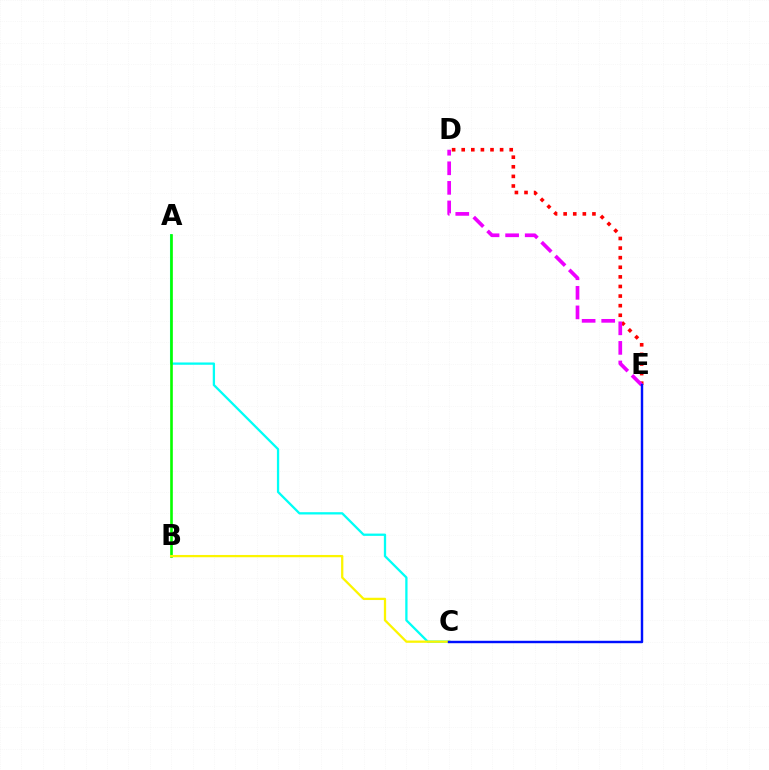{('A', 'C'): [{'color': '#00fff6', 'line_style': 'solid', 'thickness': 1.65}], ('A', 'B'): [{'color': '#08ff00', 'line_style': 'solid', 'thickness': 1.89}], ('D', 'E'): [{'color': '#ff0000', 'line_style': 'dotted', 'thickness': 2.61}, {'color': '#ee00ff', 'line_style': 'dashed', 'thickness': 2.66}], ('B', 'C'): [{'color': '#fcf500', 'line_style': 'solid', 'thickness': 1.64}], ('C', 'E'): [{'color': '#0010ff', 'line_style': 'solid', 'thickness': 1.75}]}